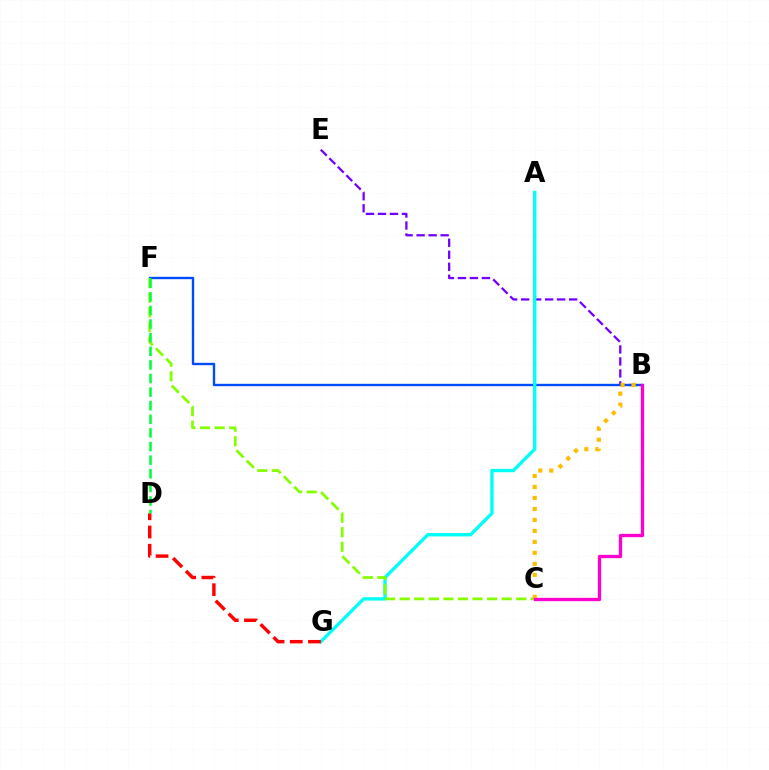{('B', 'E'): [{'color': '#7200ff', 'line_style': 'dashed', 'thickness': 1.63}], ('B', 'F'): [{'color': '#004bff', 'line_style': 'solid', 'thickness': 1.71}], ('A', 'G'): [{'color': '#00fff6', 'line_style': 'solid', 'thickness': 2.41}], ('C', 'F'): [{'color': '#84ff00', 'line_style': 'dashed', 'thickness': 1.98}], ('B', 'C'): [{'color': '#ffbd00', 'line_style': 'dotted', 'thickness': 2.98}, {'color': '#ff00cf', 'line_style': 'solid', 'thickness': 2.38}], ('D', 'G'): [{'color': '#ff0000', 'line_style': 'dashed', 'thickness': 2.47}], ('D', 'F'): [{'color': '#00ff39', 'line_style': 'dashed', 'thickness': 1.85}]}